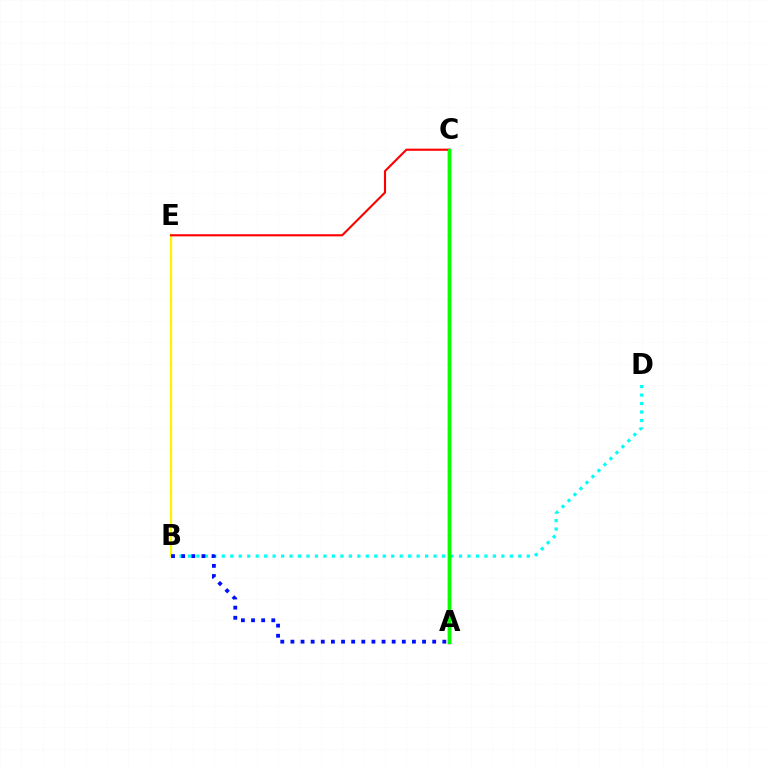{('B', 'D'): [{'color': '#00fff6', 'line_style': 'dotted', 'thickness': 2.3}], ('A', 'C'): [{'color': '#ee00ff', 'line_style': 'solid', 'thickness': 2.48}, {'color': '#08ff00', 'line_style': 'solid', 'thickness': 2.29}], ('B', 'E'): [{'color': '#fcf500', 'line_style': 'solid', 'thickness': 1.7}], ('A', 'B'): [{'color': '#0010ff', 'line_style': 'dotted', 'thickness': 2.75}], ('C', 'E'): [{'color': '#ff0000', 'line_style': 'solid', 'thickness': 1.53}]}